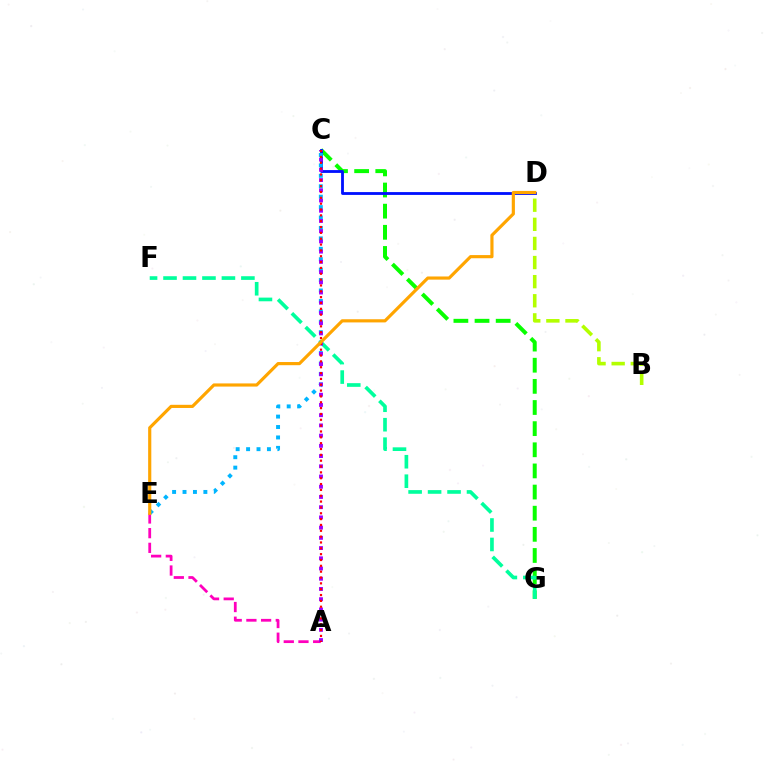{('C', 'G'): [{'color': '#08ff00', 'line_style': 'dashed', 'thickness': 2.87}], ('C', 'D'): [{'color': '#0010ff', 'line_style': 'solid', 'thickness': 2.03}], ('B', 'D'): [{'color': '#b3ff00', 'line_style': 'dashed', 'thickness': 2.6}], ('A', 'E'): [{'color': '#ff00bd', 'line_style': 'dashed', 'thickness': 2.0}], ('C', 'E'): [{'color': '#00b5ff', 'line_style': 'dotted', 'thickness': 2.83}], ('F', 'G'): [{'color': '#00ff9d', 'line_style': 'dashed', 'thickness': 2.64}], ('A', 'C'): [{'color': '#9b00ff', 'line_style': 'dotted', 'thickness': 2.78}, {'color': '#ff0000', 'line_style': 'dotted', 'thickness': 1.59}], ('D', 'E'): [{'color': '#ffa500', 'line_style': 'solid', 'thickness': 2.27}]}